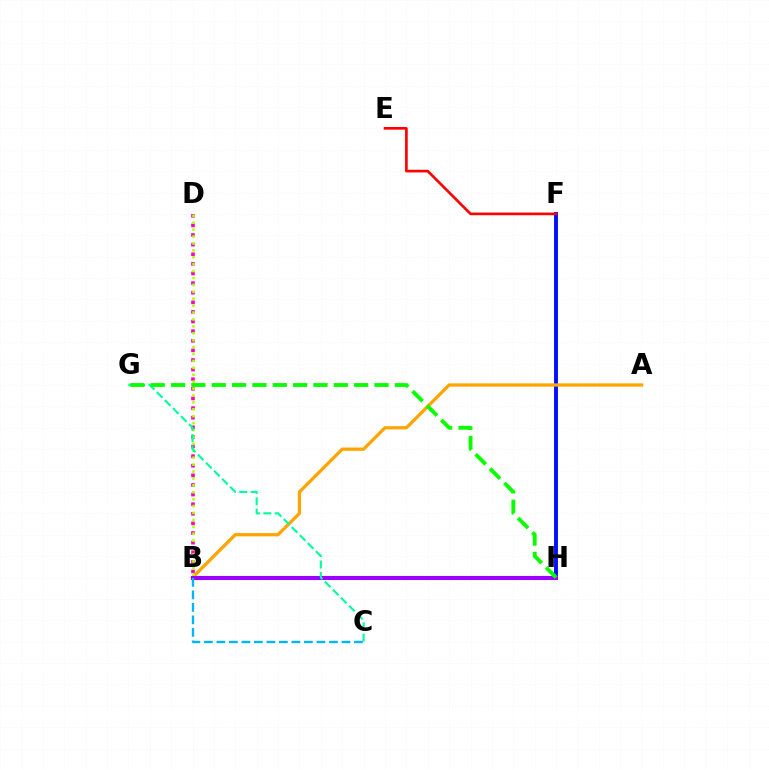{('F', 'H'): [{'color': '#0010ff', 'line_style': 'solid', 'thickness': 2.8}], ('B', 'D'): [{'color': '#ff00bd', 'line_style': 'dotted', 'thickness': 2.61}, {'color': '#b3ff00', 'line_style': 'dotted', 'thickness': 1.88}], ('A', 'B'): [{'color': '#ffa500', 'line_style': 'solid', 'thickness': 2.36}], ('E', 'F'): [{'color': '#ff0000', 'line_style': 'solid', 'thickness': 1.91}], ('B', 'H'): [{'color': '#9b00ff', 'line_style': 'solid', 'thickness': 2.95}], ('C', 'G'): [{'color': '#00ff9d', 'line_style': 'dashed', 'thickness': 1.54}], ('G', 'H'): [{'color': '#08ff00', 'line_style': 'dashed', 'thickness': 2.76}], ('B', 'C'): [{'color': '#00b5ff', 'line_style': 'dashed', 'thickness': 1.7}]}